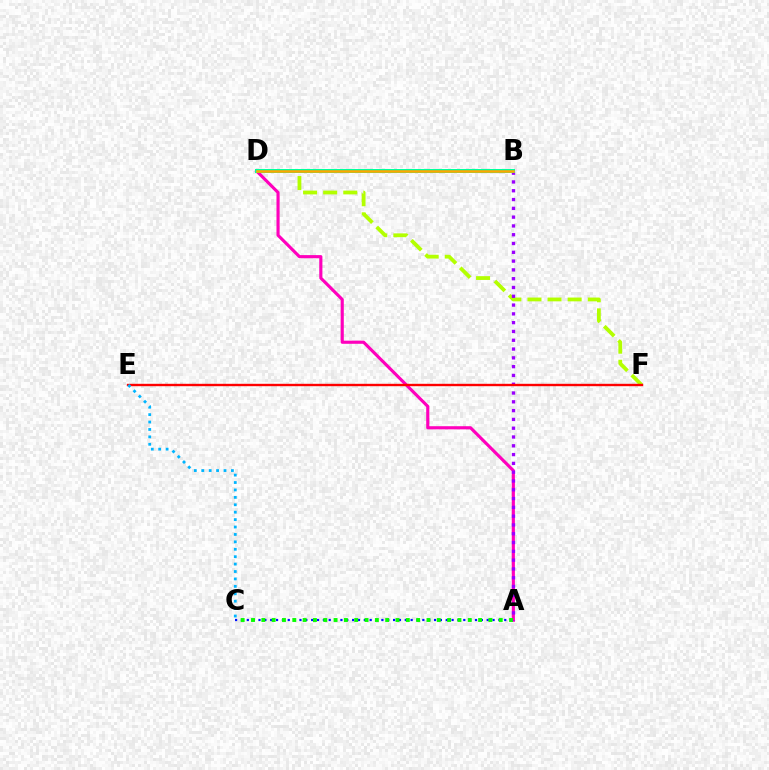{('A', 'D'): [{'color': '#ff00bd', 'line_style': 'solid', 'thickness': 2.26}], ('A', 'C'): [{'color': '#0010ff', 'line_style': 'dotted', 'thickness': 1.59}, {'color': '#08ff00', 'line_style': 'dotted', 'thickness': 2.8}], ('D', 'F'): [{'color': '#b3ff00', 'line_style': 'dashed', 'thickness': 2.73}], ('A', 'B'): [{'color': '#9b00ff', 'line_style': 'dotted', 'thickness': 2.39}], ('B', 'D'): [{'color': '#00ff9d', 'line_style': 'solid', 'thickness': 2.89}, {'color': '#ffa500', 'line_style': 'solid', 'thickness': 1.83}], ('E', 'F'): [{'color': '#ff0000', 'line_style': 'solid', 'thickness': 1.71}], ('C', 'E'): [{'color': '#00b5ff', 'line_style': 'dotted', 'thickness': 2.02}]}